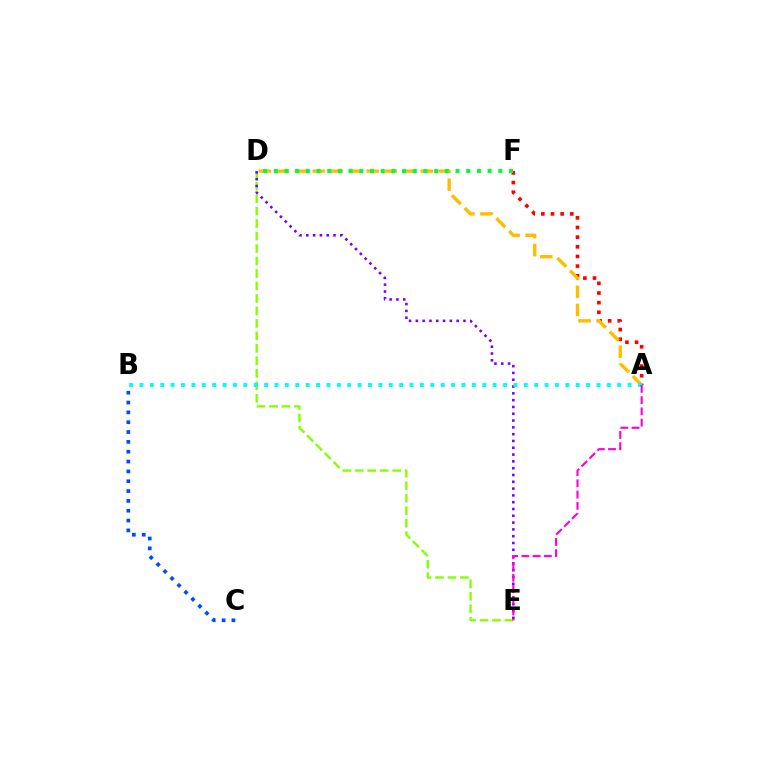{('A', 'F'): [{'color': '#ff0000', 'line_style': 'dotted', 'thickness': 2.62}], ('D', 'E'): [{'color': '#84ff00', 'line_style': 'dashed', 'thickness': 1.7}, {'color': '#7200ff', 'line_style': 'dotted', 'thickness': 1.85}], ('A', 'D'): [{'color': '#ffbd00', 'line_style': 'dashed', 'thickness': 2.44}], ('A', 'B'): [{'color': '#00fff6', 'line_style': 'dotted', 'thickness': 2.82}], ('D', 'F'): [{'color': '#00ff39', 'line_style': 'dotted', 'thickness': 2.9}], ('B', 'C'): [{'color': '#004bff', 'line_style': 'dotted', 'thickness': 2.67}], ('A', 'E'): [{'color': '#ff00cf', 'line_style': 'dashed', 'thickness': 1.53}]}